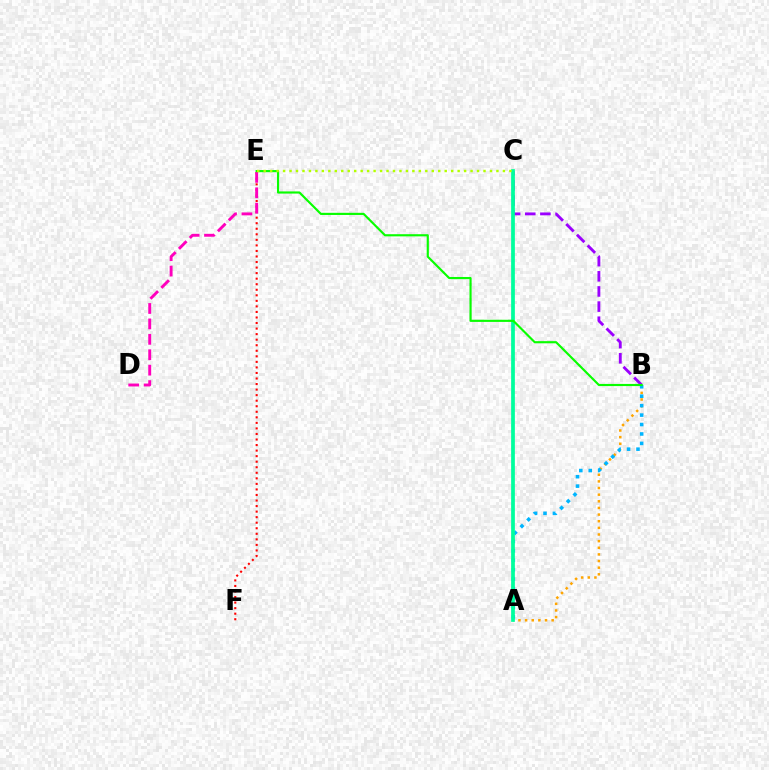{('A', 'B'): [{'color': '#ffa500', 'line_style': 'dotted', 'thickness': 1.8}, {'color': '#00b5ff', 'line_style': 'dotted', 'thickness': 2.56}], ('A', 'C'): [{'color': '#0010ff', 'line_style': 'dotted', 'thickness': 1.53}, {'color': '#00ff9d', 'line_style': 'solid', 'thickness': 2.68}], ('E', 'F'): [{'color': '#ff0000', 'line_style': 'dotted', 'thickness': 1.51}], ('D', 'E'): [{'color': '#ff00bd', 'line_style': 'dashed', 'thickness': 2.09}], ('B', 'C'): [{'color': '#9b00ff', 'line_style': 'dashed', 'thickness': 2.06}], ('B', 'E'): [{'color': '#08ff00', 'line_style': 'solid', 'thickness': 1.55}], ('C', 'E'): [{'color': '#b3ff00', 'line_style': 'dotted', 'thickness': 1.76}]}